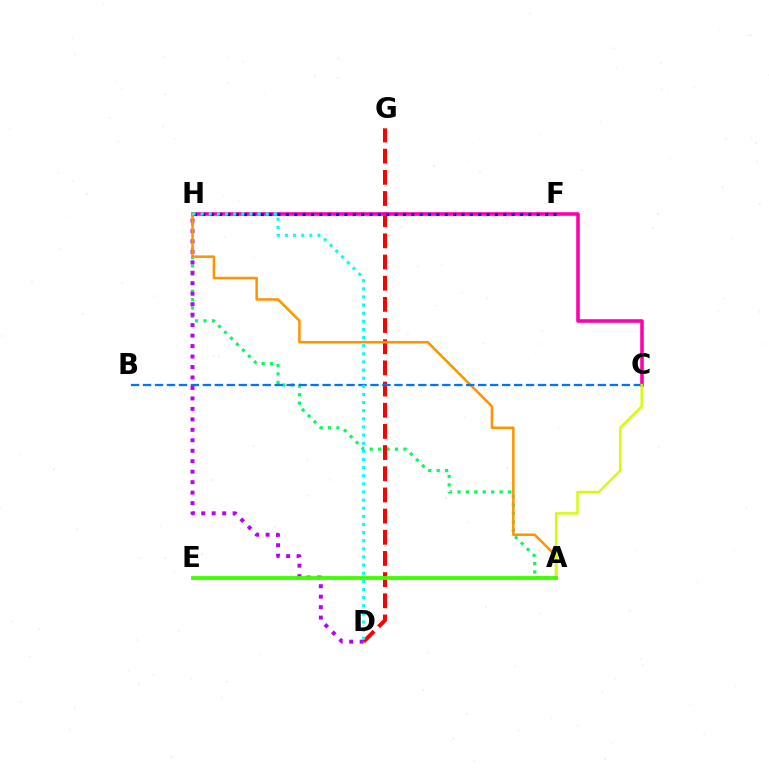{('A', 'H'): [{'color': '#00ff5c', 'line_style': 'dotted', 'thickness': 2.29}, {'color': '#ff9400', 'line_style': 'solid', 'thickness': 1.82}], ('D', 'G'): [{'color': '#ff0000', 'line_style': 'dashed', 'thickness': 2.88}], ('C', 'H'): [{'color': '#ff00ac', 'line_style': 'solid', 'thickness': 2.57}], ('F', 'H'): [{'color': '#2500ff', 'line_style': 'dotted', 'thickness': 2.27}], ('D', 'H'): [{'color': '#b900ff', 'line_style': 'dotted', 'thickness': 2.84}, {'color': '#00fff6', 'line_style': 'dotted', 'thickness': 2.21}], ('B', 'C'): [{'color': '#0074ff', 'line_style': 'dashed', 'thickness': 1.63}], ('A', 'C'): [{'color': '#d1ff00', 'line_style': 'solid', 'thickness': 1.72}], ('A', 'E'): [{'color': '#3dff00', 'line_style': 'solid', 'thickness': 2.74}]}